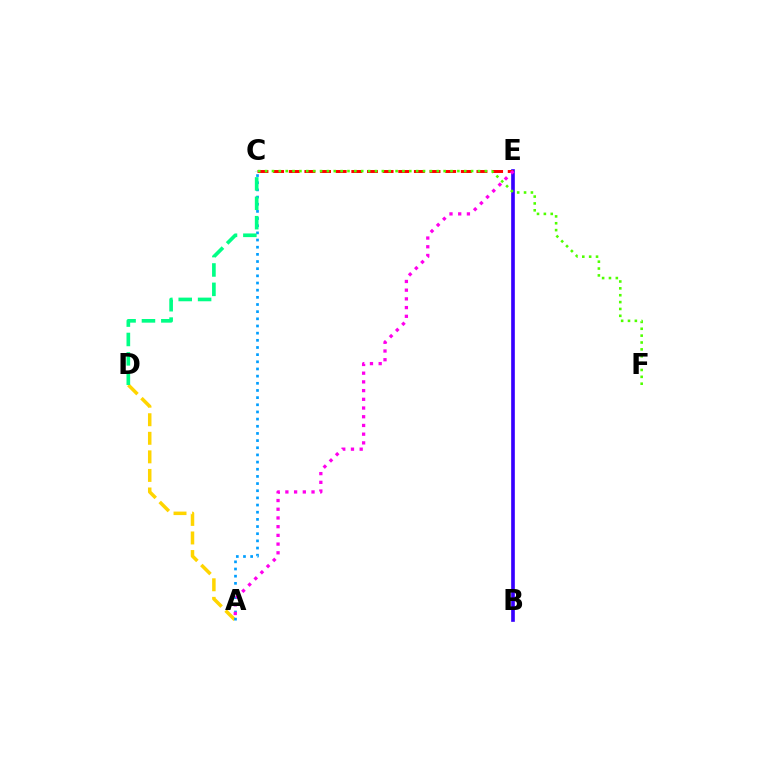{('A', 'D'): [{'color': '#ffd500', 'line_style': 'dashed', 'thickness': 2.52}], ('B', 'E'): [{'color': '#3700ff', 'line_style': 'solid', 'thickness': 2.63}], ('A', 'C'): [{'color': '#009eff', 'line_style': 'dotted', 'thickness': 1.95}], ('C', 'E'): [{'color': '#ff0000', 'line_style': 'dashed', 'thickness': 2.12}], ('A', 'E'): [{'color': '#ff00ed', 'line_style': 'dotted', 'thickness': 2.37}], ('C', 'D'): [{'color': '#00ff86', 'line_style': 'dashed', 'thickness': 2.63}], ('C', 'F'): [{'color': '#4fff00', 'line_style': 'dotted', 'thickness': 1.87}]}